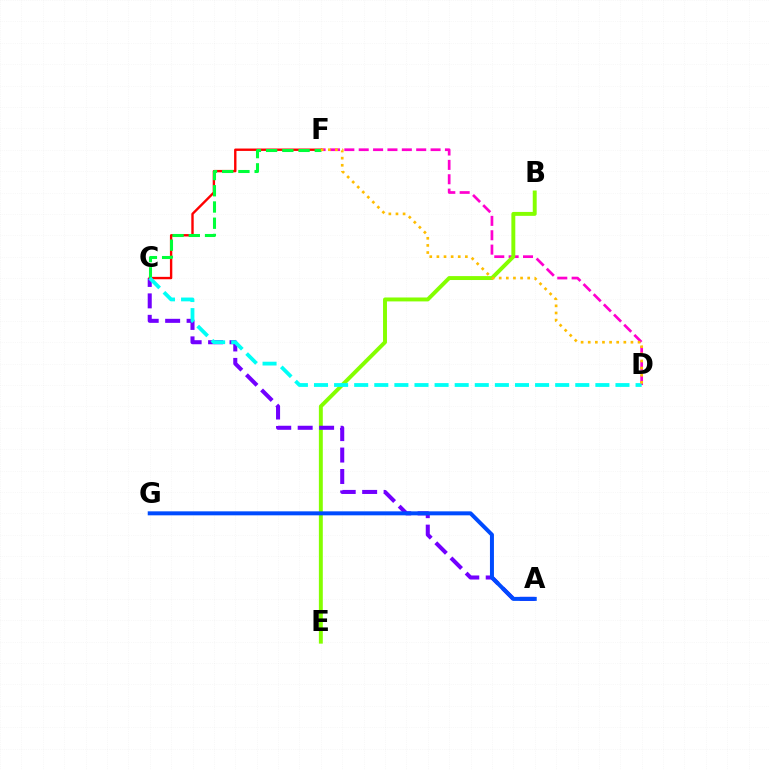{('D', 'F'): [{'color': '#ff00cf', 'line_style': 'dashed', 'thickness': 1.95}, {'color': '#ffbd00', 'line_style': 'dotted', 'thickness': 1.93}], ('B', 'E'): [{'color': '#84ff00', 'line_style': 'solid', 'thickness': 2.83}], ('A', 'C'): [{'color': '#7200ff', 'line_style': 'dashed', 'thickness': 2.91}], ('A', 'G'): [{'color': '#004bff', 'line_style': 'solid', 'thickness': 2.87}], ('C', 'F'): [{'color': '#ff0000', 'line_style': 'solid', 'thickness': 1.72}, {'color': '#00ff39', 'line_style': 'dashed', 'thickness': 2.2}], ('C', 'D'): [{'color': '#00fff6', 'line_style': 'dashed', 'thickness': 2.73}]}